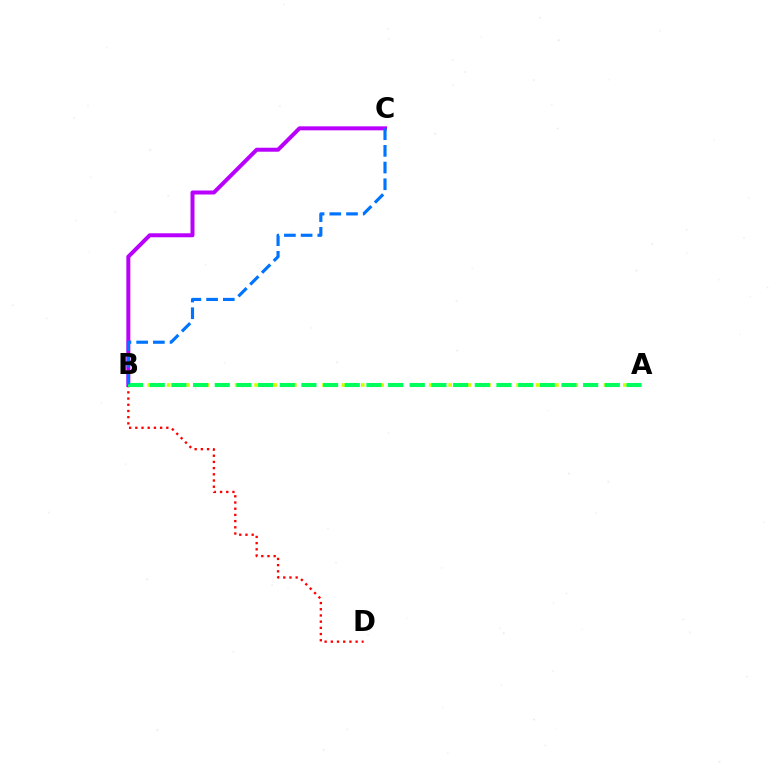{('B', 'D'): [{'color': '#ff0000', 'line_style': 'dotted', 'thickness': 1.68}], ('B', 'C'): [{'color': '#b900ff', 'line_style': 'solid', 'thickness': 2.87}, {'color': '#0074ff', 'line_style': 'dashed', 'thickness': 2.27}], ('A', 'B'): [{'color': '#d1ff00', 'line_style': 'dotted', 'thickness': 2.64}, {'color': '#00ff5c', 'line_style': 'dashed', 'thickness': 2.94}]}